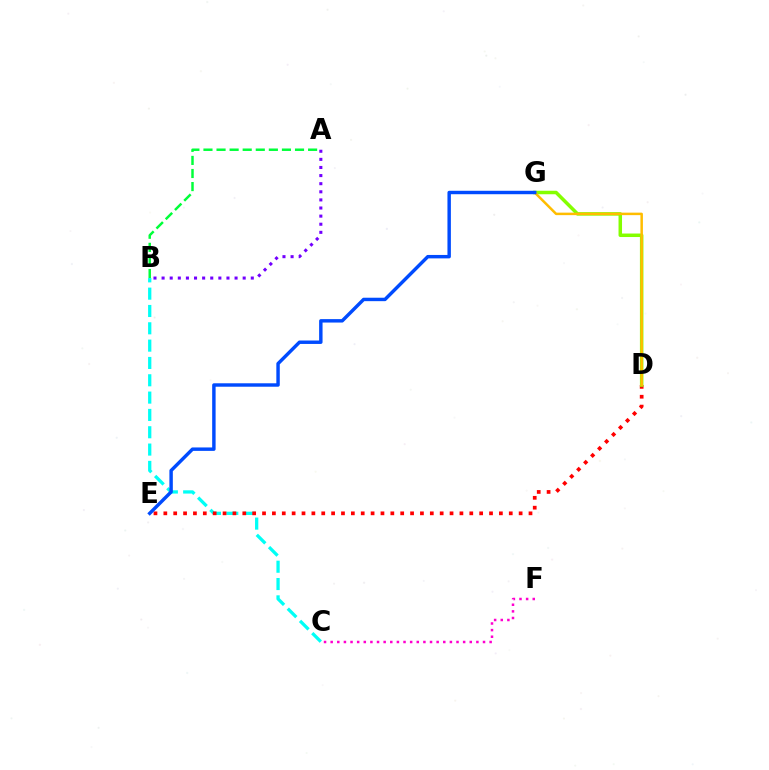{('C', 'F'): [{'color': '#ff00cf', 'line_style': 'dotted', 'thickness': 1.8}], ('B', 'C'): [{'color': '#00fff6', 'line_style': 'dashed', 'thickness': 2.35}], ('D', 'E'): [{'color': '#ff0000', 'line_style': 'dotted', 'thickness': 2.68}], ('D', 'G'): [{'color': '#84ff00', 'line_style': 'solid', 'thickness': 2.52}, {'color': '#ffbd00', 'line_style': 'solid', 'thickness': 1.8}], ('A', 'B'): [{'color': '#00ff39', 'line_style': 'dashed', 'thickness': 1.78}, {'color': '#7200ff', 'line_style': 'dotted', 'thickness': 2.2}], ('E', 'G'): [{'color': '#004bff', 'line_style': 'solid', 'thickness': 2.47}]}